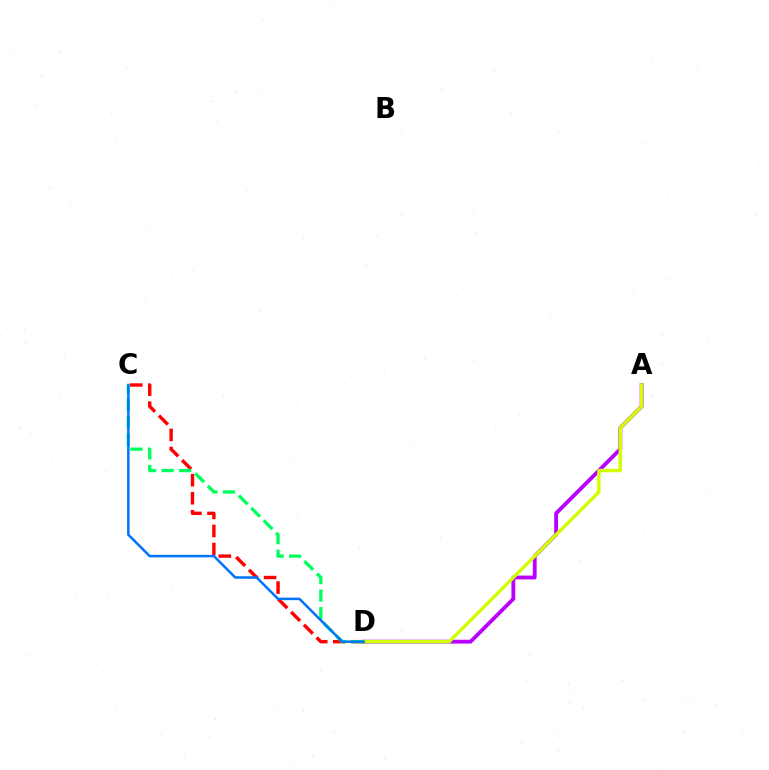{('C', 'D'): [{'color': '#ff0000', 'line_style': 'dashed', 'thickness': 2.45}, {'color': '#00ff5c', 'line_style': 'dashed', 'thickness': 2.38}, {'color': '#0074ff', 'line_style': 'solid', 'thickness': 1.8}], ('A', 'D'): [{'color': '#b900ff', 'line_style': 'solid', 'thickness': 2.76}, {'color': '#d1ff00', 'line_style': 'solid', 'thickness': 2.47}]}